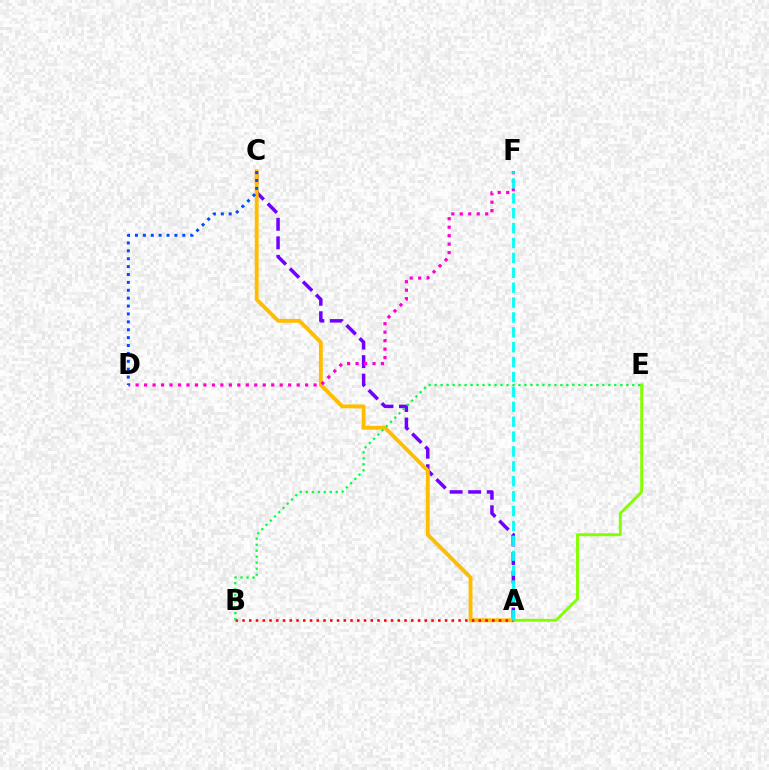{('A', 'E'): [{'color': '#84ff00', 'line_style': 'solid', 'thickness': 2.1}], ('A', 'C'): [{'color': '#7200ff', 'line_style': 'dashed', 'thickness': 2.52}, {'color': '#ffbd00', 'line_style': 'solid', 'thickness': 2.78}], ('A', 'B'): [{'color': '#ff0000', 'line_style': 'dotted', 'thickness': 1.83}], ('D', 'F'): [{'color': '#ff00cf', 'line_style': 'dotted', 'thickness': 2.3}], ('B', 'E'): [{'color': '#00ff39', 'line_style': 'dotted', 'thickness': 1.63}], ('A', 'F'): [{'color': '#00fff6', 'line_style': 'dashed', 'thickness': 2.02}], ('C', 'D'): [{'color': '#004bff', 'line_style': 'dotted', 'thickness': 2.14}]}